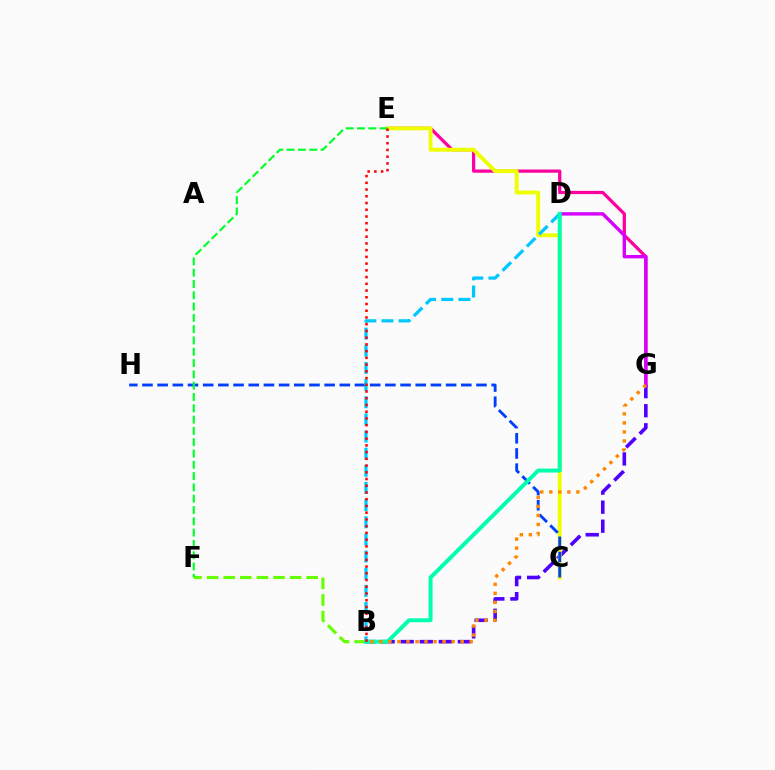{('E', 'G'): [{'color': '#ff00a0', 'line_style': 'solid', 'thickness': 2.33}], ('B', 'F'): [{'color': '#66ff00', 'line_style': 'dashed', 'thickness': 2.25}], ('B', 'G'): [{'color': '#4f00ff', 'line_style': 'dashed', 'thickness': 2.59}, {'color': '#ff8800', 'line_style': 'dotted', 'thickness': 2.45}], ('C', 'E'): [{'color': '#eeff00', 'line_style': 'solid', 'thickness': 2.81}], ('C', 'H'): [{'color': '#003fff', 'line_style': 'dashed', 'thickness': 2.06}], ('D', 'G'): [{'color': '#d600ff', 'line_style': 'solid', 'thickness': 2.43}], ('E', 'F'): [{'color': '#00ff27', 'line_style': 'dashed', 'thickness': 1.54}], ('B', 'D'): [{'color': '#00c7ff', 'line_style': 'dashed', 'thickness': 2.33}, {'color': '#00ffaf', 'line_style': 'solid', 'thickness': 2.86}], ('B', 'E'): [{'color': '#ff0000', 'line_style': 'dotted', 'thickness': 1.83}]}